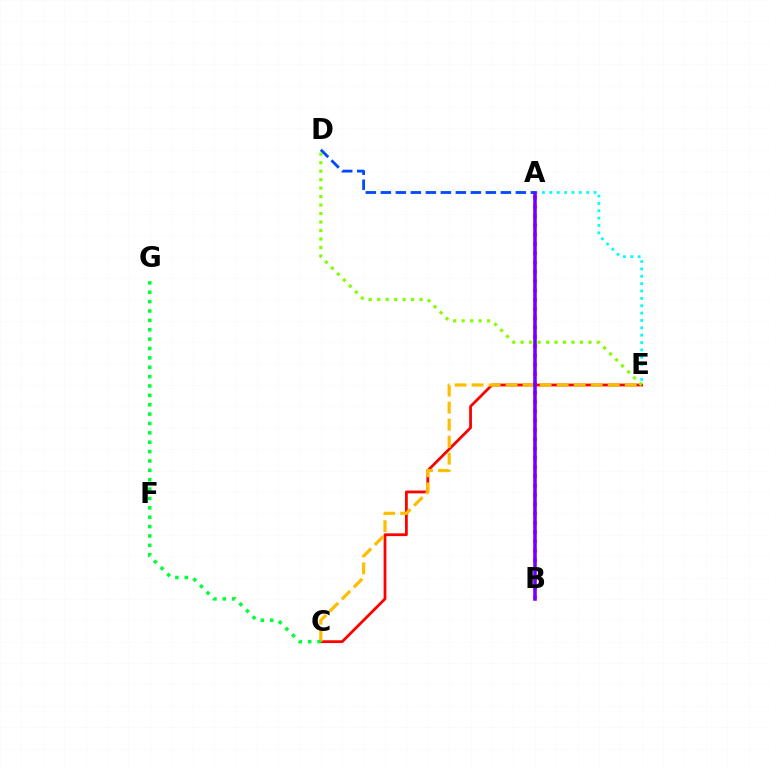{('C', 'E'): [{'color': '#ff0000', 'line_style': 'solid', 'thickness': 2.0}, {'color': '#ffbd00', 'line_style': 'dashed', 'thickness': 2.31}], ('A', 'E'): [{'color': '#00fff6', 'line_style': 'dotted', 'thickness': 2.0}], ('D', 'E'): [{'color': '#84ff00', 'line_style': 'dotted', 'thickness': 2.3}], ('A', 'B'): [{'color': '#ff00cf', 'line_style': 'dotted', 'thickness': 2.53}, {'color': '#7200ff', 'line_style': 'solid', 'thickness': 2.56}], ('C', 'G'): [{'color': '#00ff39', 'line_style': 'dotted', 'thickness': 2.55}], ('A', 'D'): [{'color': '#004bff', 'line_style': 'dashed', 'thickness': 2.04}]}